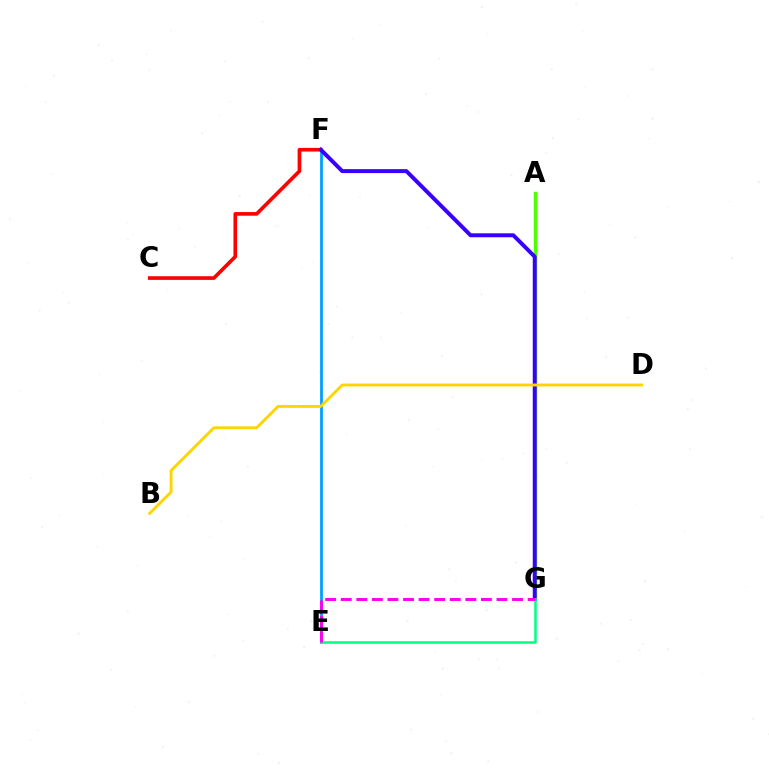{('A', 'G'): [{'color': '#4fff00', 'line_style': 'solid', 'thickness': 2.48}], ('C', 'F'): [{'color': '#ff0000', 'line_style': 'solid', 'thickness': 2.63}], ('E', 'F'): [{'color': '#009eff', 'line_style': 'solid', 'thickness': 1.99}], ('F', 'G'): [{'color': '#3700ff', 'line_style': 'solid', 'thickness': 2.84}], ('E', 'G'): [{'color': '#00ff86', 'line_style': 'solid', 'thickness': 1.81}, {'color': '#ff00ed', 'line_style': 'dashed', 'thickness': 2.12}], ('B', 'D'): [{'color': '#ffd500', 'line_style': 'solid', 'thickness': 2.08}]}